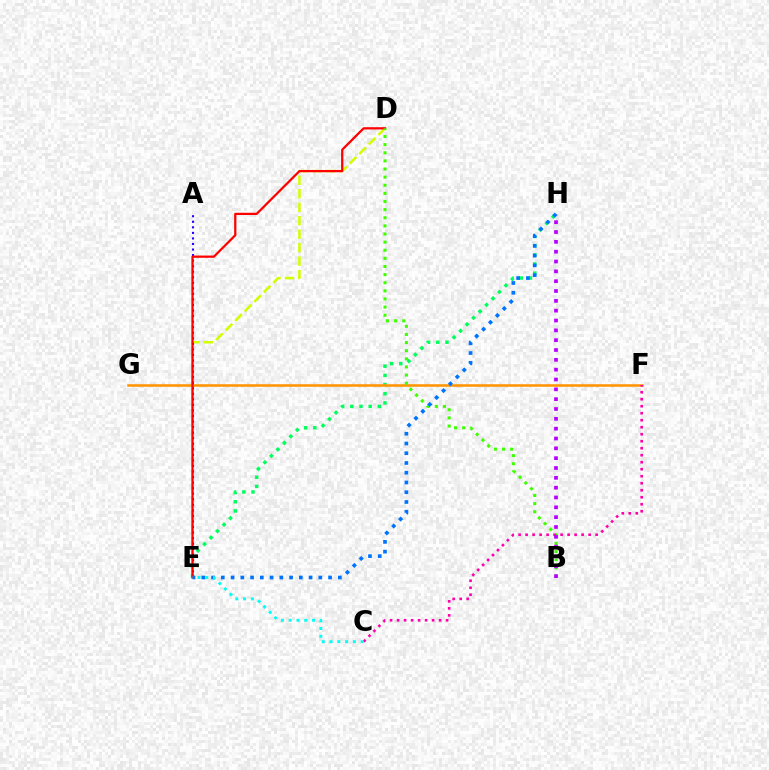{('E', 'H'): [{'color': '#00ff5c', 'line_style': 'dotted', 'thickness': 2.49}, {'color': '#0074ff', 'line_style': 'dotted', 'thickness': 2.65}], ('D', 'E'): [{'color': '#d1ff00', 'line_style': 'dashed', 'thickness': 1.83}, {'color': '#ff0000', 'line_style': 'solid', 'thickness': 1.62}], ('A', 'E'): [{'color': '#2500ff', 'line_style': 'dotted', 'thickness': 1.51}], ('F', 'G'): [{'color': '#ff9400', 'line_style': 'solid', 'thickness': 1.84}], ('B', 'D'): [{'color': '#3dff00', 'line_style': 'dotted', 'thickness': 2.21}], ('C', 'F'): [{'color': '#ff00ac', 'line_style': 'dotted', 'thickness': 1.9}], ('B', 'H'): [{'color': '#b900ff', 'line_style': 'dotted', 'thickness': 2.67}], ('C', 'E'): [{'color': '#00fff6', 'line_style': 'dotted', 'thickness': 2.11}]}